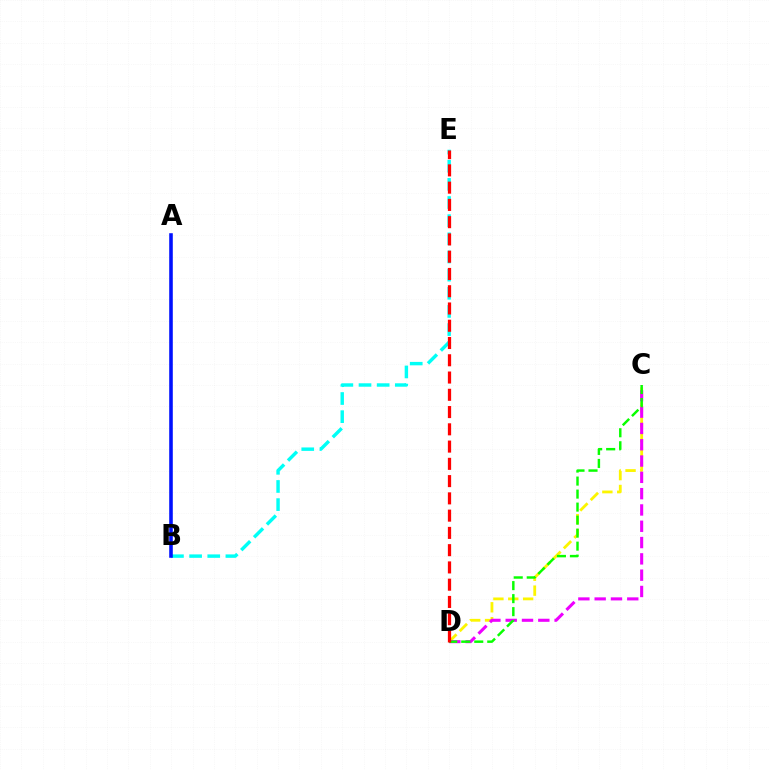{('B', 'E'): [{'color': '#00fff6', 'line_style': 'dashed', 'thickness': 2.47}], ('C', 'D'): [{'color': '#fcf500', 'line_style': 'dashed', 'thickness': 2.02}, {'color': '#ee00ff', 'line_style': 'dashed', 'thickness': 2.21}, {'color': '#08ff00', 'line_style': 'dashed', 'thickness': 1.77}], ('D', 'E'): [{'color': '#ff0000', 'line_style': 'dashed', 'thickness': 2.35}], ('A', 'B'): [{'color': '#0010ff', 'line_style': 'solid', 'thickness': 2.58}]}